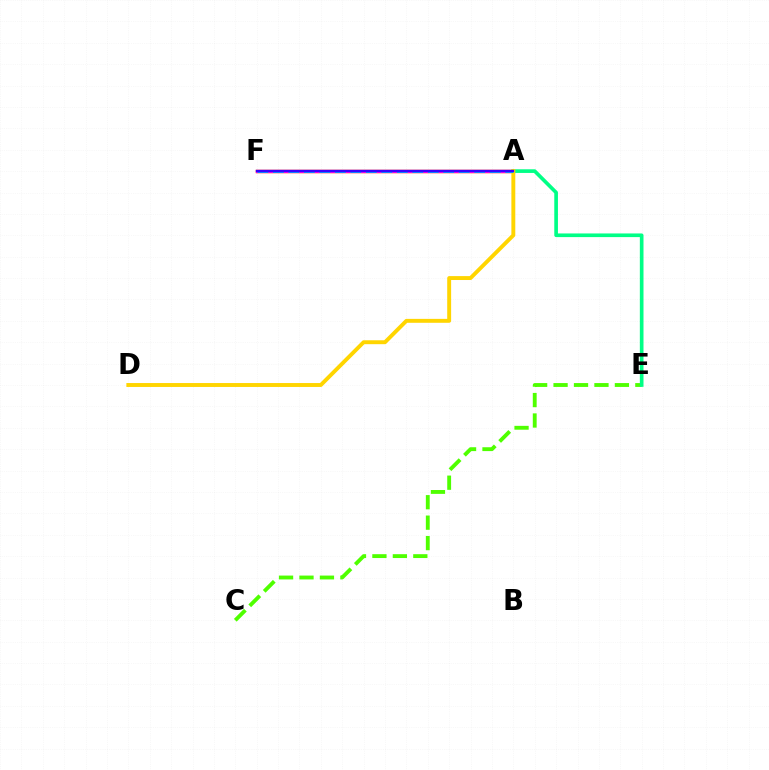{('C', 'E'): [{'color': '#4fff00', 'line_style': 'dashed', 'thickness': 2.78}], ('A', 'F'): [{'color': '#ff0000', 'line_style': 'solid', 'thickness': 2.49}, {'color': '#ff00ed', 'line_style': 'solid', 'thickness': 2.19}, {'color': '#009eff', 'line_style': 'dashed', 'thickness': 2.1}, {'color': '#3700ff', 'line_style': 'solid', 'thickness': 1.66}], ('A', 'E'): [{'color': '#00ff86', 'line_style': 'solid', 'thickness': 2.63}], ('A', 'D'): [{'color': '#ffd500', 'line_style': 'solid', 'thickness': 2.82}]}